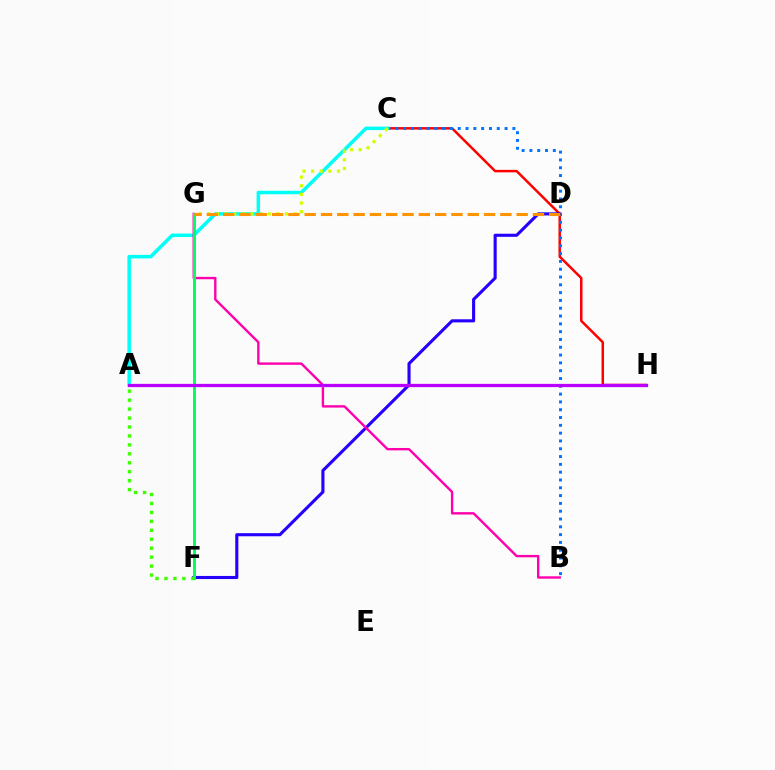{('C', 'H'): [{'color': '#ff0000', 'line_style': 'solid', 'thickness': 1.8}], ('B', 'C'): [{'color': '#0074ff', 'line_style': 'dotted', 'thickness': 2.12}], ('A', 'C'): [{'color': '#00fff6', 'line_style': 'solid', 'thickness': 2.52}], ('C', 'G'): [{'color': '#d1ff00', 'line_style': 'dotted', 'thickness': 2.34}], ('D', 'F'): [{'color': '#2500ff', 'line_style': 'solid', 'thickness': 2.24}], ('B', 'G'): [{'color': '#ff00ac', 'line_style': 'solid', 'thickness': 1.72}], ('F', 'G'): [{'color': '#00ff5c', 'line_style': 'solid', 'thickness': 2.12}], ('A', 'F'): [{'color': '#3dff00', 'line_style': 'dotted', 'thickness': 2.43}], ('A', 'H'): [{'color': '#b900ff', 'line_style': 'solid', 'thickness': 2.35}], ('D', 'G'): [{'color': '#ff9400', 'line_style': 'dashed', 'thickness': 2.22}]}